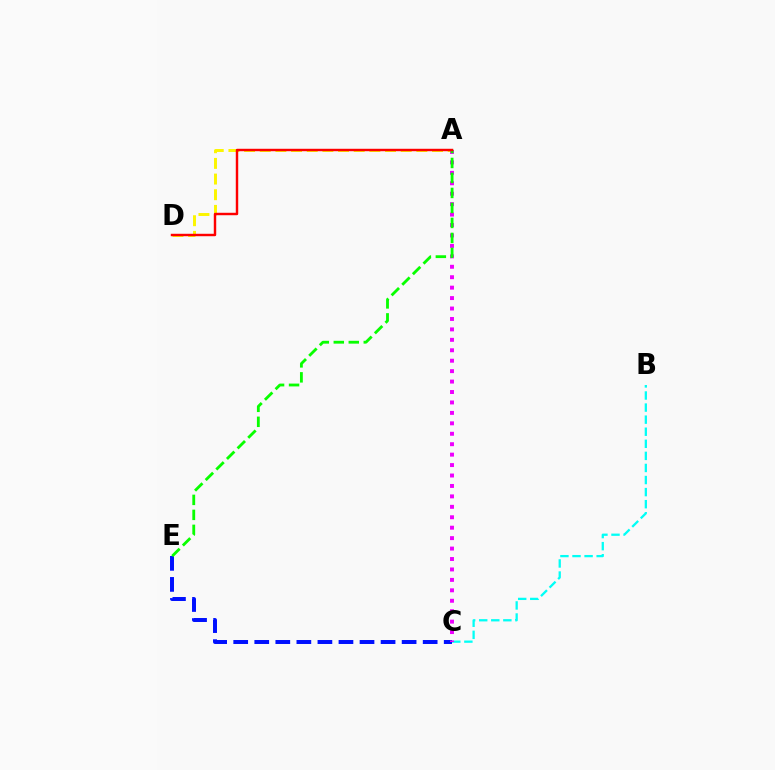{('C', 'E'): [{'color': '#0010ff', 'line_style': 'dashed', 'thickness': 2.86}], ('B', 'C'): [{'color': '#00fff6', 'line_style': 'dashed', 'thickness': 1.64}], ('A', 'D'): [{'color': '#fcf500', 'line_style': 'dashed', 'thickness': 2.13}, {'color': '#ff0000', 'line_style': 'solid', 'thickness': 1.76}], ('A', 'C'): [{'color': '#ee00ff', 'line_style': 'dotted', 'thickness': 2.84}], ('A', 'E'): [{'color': '#08ff00', 'line_style': 'dashed', 'thickness': 2.04}]}